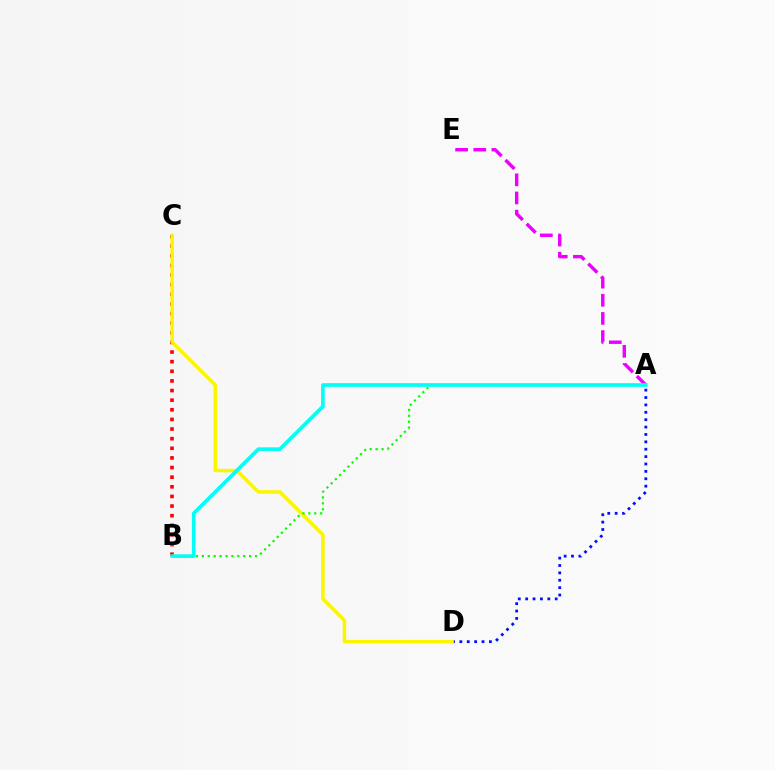{('B', 'C'): [{'color': '#ff0000', 'line_style': 'dotted', 'thickness': 2.62}], ('A', 'E'): [{'color': '#ee00ff', 'line_style': 'dashed', 'thickness': 2.46}], ('A', 'D'): [{'color': '#0010ff', 'line_style': 'dotted', 'thickness': 2.01}], ('C', 'D'): [{'color': '#fcf500', 'line_style': 'solid', 'thickness': 2.52}], ('A', 'B'): [{'color': '#08ff00', 'line_style': 'dotted', 'thickness': 1.61}, {'color': '#00fff6', 'line_style': 'solid', 'thickness': 2.63}]}